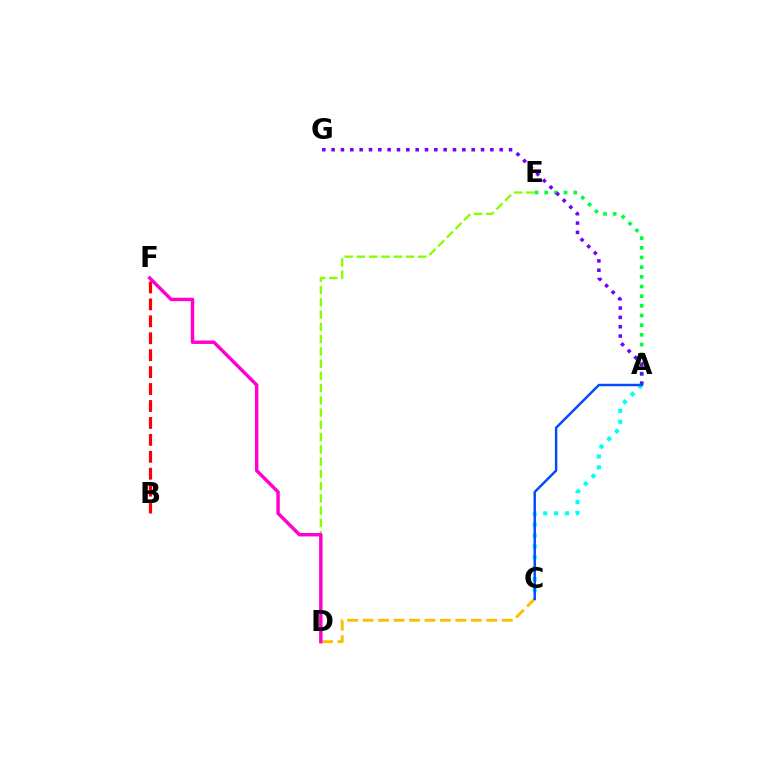{('B', 'F'): [{'color': '#ff0000', 'line_style': 'dashed', 'thickness': 2.3}], ('A', 'E'): [{'color': '#00ff39', 'line_style': 'dotted', 'thickness': 2.63}], ('D', 'E'): [{'color': '#84ff00', 'line_style': 'dashed', 'thickness': 1.66}], ('A', 'G'): [{'color': '#7200ff', 'line_style': 'dotted', 'thickness': 2.54}], ('C', 'D'): [{'color': '#ffbd00', 'line_style': 'dashed', 'thickness': 2.1}], ('D', 'F'): [{'color': '#ff00cf', 'line_style': 'solid', 'thickness': 2.47}], ('A', 'C'): [{'color': '#00fff6', 'line_style': 'dotted', 'thickness': 2.96}, {'color': '#004bff', 'line_style': 'solid', 'thickness': 1.76}]}